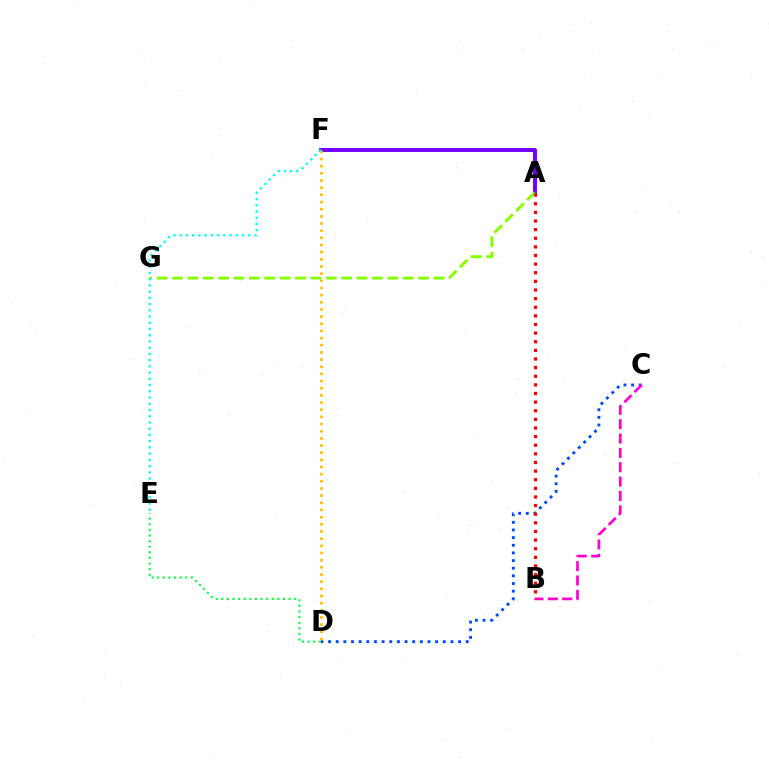{('A', 'F'): [{'color': '#7200ff', 'line_style': 'solid', 'thickness': 2.83}], ('C', 'D'): [{'color': '#004bff', 'line_style': 'dotted', 'thickness': 2.08}], ('D', 'F'): [{'color': '#ffbd00', 'line_style': 'dotted', 'thickness': 1.95}], ('A', 'G'): [{'color': '#84ff00', 'line_style': 'dashed', 'thickness': 2.09}], ('D', 'E'): [{'color': '#00ff39', 'line_style': 'dotted', 'thickness': 1.52}], ('B', 'C'): [{'color': '#ff00cf', 'line_style': 'dashed', 'thickness': 1.95}], ('A', 'B'): [{'color': '#ff0000', 'line_style': 'dotted', 'thickness': 2.34}], ('E', 'F'): [{'color': '#00fff6', 'line_style': 'dotted', 'thickness': 1.69}]}